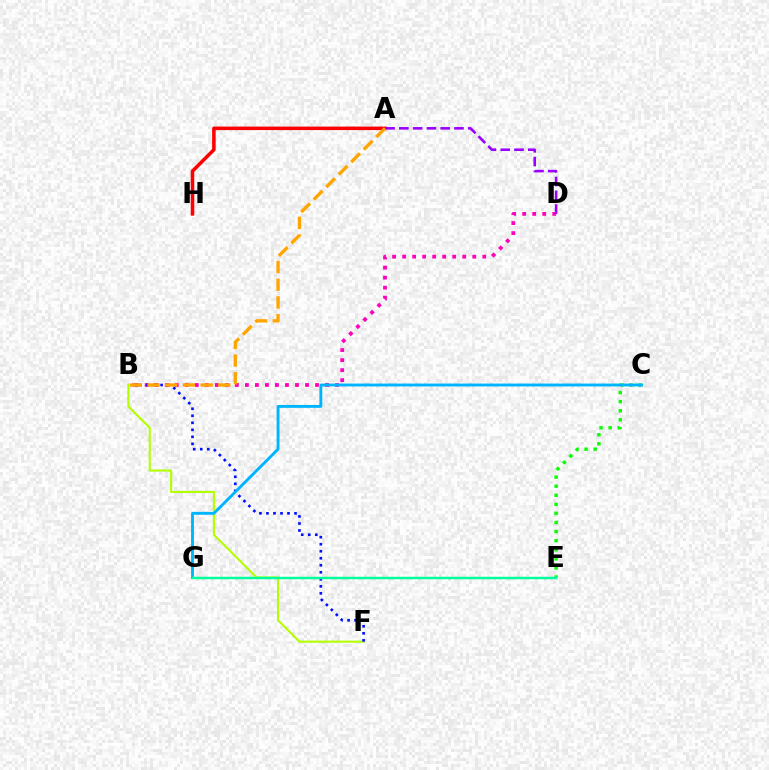{('C', 'E'): [{'color': '#08ff00', 'line_style': 'dotted', 'thickness': 2.47}], ('B', 'D'): [{'color': '#ff00bd', 'line_style': 'dotted', 'thickness': 2.72}], ('A', 'H'): [{'color': '#ff0000', 'line_style': 'solid', 'thickness': 2.53}], ('B', 'F'): [{'color': '#b3ff00', 'line_style': 'solid', 'thickness': 1.51}, {'color': '#0010ff', 'line_style': 'dotted', 'thickness': 1.91}], ('C', 'G'): [{'color': '#00b5ff', 'line_style': 'solid', 'thickness': 2.08}], ('A', 'D'): [{'color': '#9b00ff', 'line_style': 'dashed', 'thickness': 1.87}], ('E', 'G'): [{'color': '#00ff9d', 'line_style': 'solid', 'thickness': 1.77}], ('A', 'B'): [{'color': '#ffa500', 'line_style': 'dashed', 'thickness': 2.4}]}